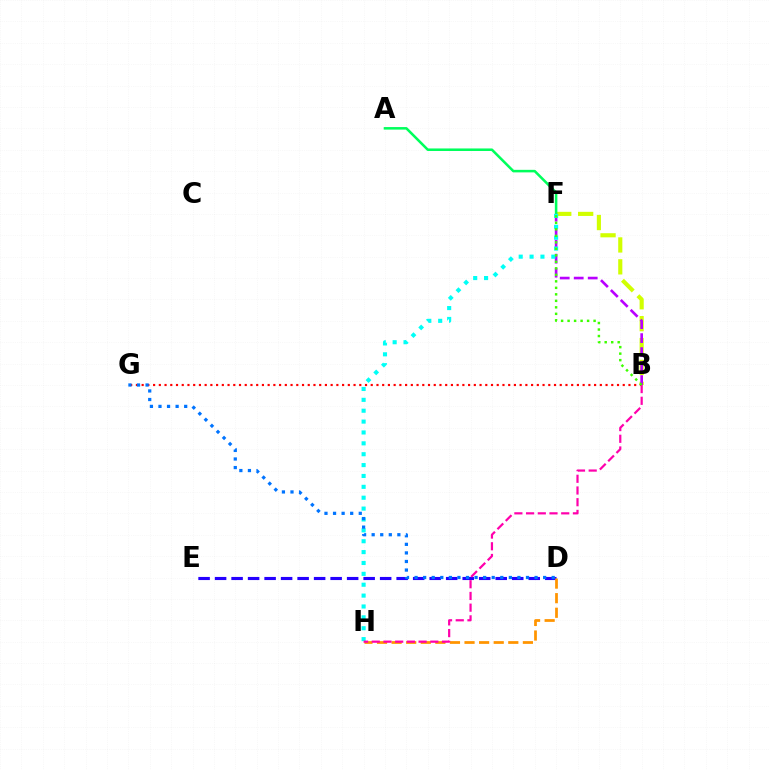{('B', 'F'): [{'color': '#d1ff00', 'line_style': 'dashed', 'thickness': 2.97}, {'color': '#b900ff', 'line_style': 'dashed', 'thickness': 1.9}, {'color': '#3dff00', 'line_style': 'dotted', 'thickness': 1.77}], ('D', 'E'): [{'color': '#2500ff', 'line_style': 'dashed', 'thickness': 2.24}], ('A', 'F'): [{'color': '#00ff5c', 'line_style': 'solid', 'thickness': 1.83}], ('D', 'H'): [{'color': '#ff9400', 'line_style': 'dashed', 'thickness': 1.98}], ('F', 'H'): [{'color': '#00fff6', 'line_style': 'dotted', 'thickness': 2.95}], ('B', 'G'): [{'color': '#ff0000', 'line_style': 'dotted', 'thickness': 1.56}], ('D', 'G'): [{'color': '#0074ff', 'line_style': 'dotted', 'thickness': 2.33}], ('B', 'H'): [{'color': '#ff00ac', 'line_style': 'dashed', 'thickness': 1.59}]}